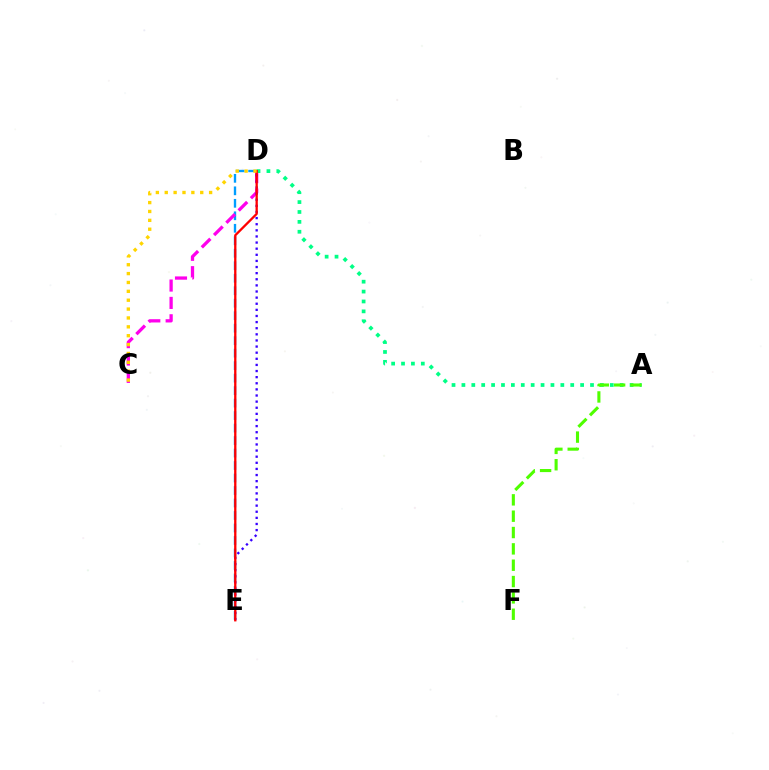{('D', 'E'): [{'color': '#009eff', 'line_style': 'dashed', 'thickness': 1.7}, {'color': '#3700ff', 'line_style': 'dotted', 'thickness': 1.66}, {'color': '#ff0000', 'line_style': 'solid', 'thickness': 1.65}], ('C', 'D'): [{'color': '#ff00ed', 'line_style': 'dashed', 'thickness': 2.36}, {'color': '#ffd500', 'line_style': 'dotted', 'thickness': 2.41}], ('A', 'D'): [{'color': '#00ff86', 'line_style': 'dotted', 'thickness': 2.69}], ('A', 'F'): [{'color': '#4fff00', 'line_style': 'dashed', 'thickness': 2.22}]}